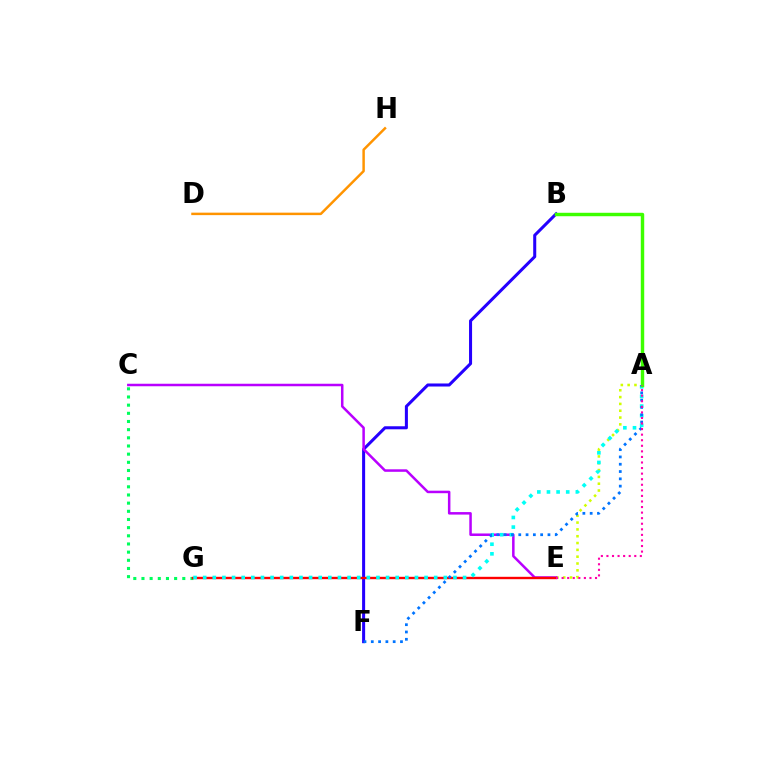{('D', 'H'): [{'color': '#ff9400', 'line_style': 'solid', 'thickness': 1.78}], ('A', 'E'): [{'color': '#d1ff00', 'line_style': 'dotted', 'thickness': 1.85}, {'color': '#ff00ac', 'line_style': 'dotted', 'thickness': 1.51}], ('B', 'F'): [{'color': '#2500ff', 'line_style': 'solid', 'thickness': 2.19}], ('C', 'G'): [{'color': '#00ff5c', 'line_style': 'dotted', 'thickness': 2.22}], ('C', 'E'): [{'color': '#b900ff', 'line_style': 'solid', 'thickness': 1.81}], ('E', 'G'): [{'color': '#ff0000', 'line_style': 'solid', 'thickness': 1.71}], ('A', 'G'): [{'color': '#00fff6', 'line_style': 'dotted', 'thickness': 2.62}], ('A', 'F'): [{'color': '#0074ff', 'line_style': 'dotted', 'thickness': 1.98}], ('A', 'B'): [{'color': '#3dff00', 'line_style': 'solid', 'thickness': 2.47}]}